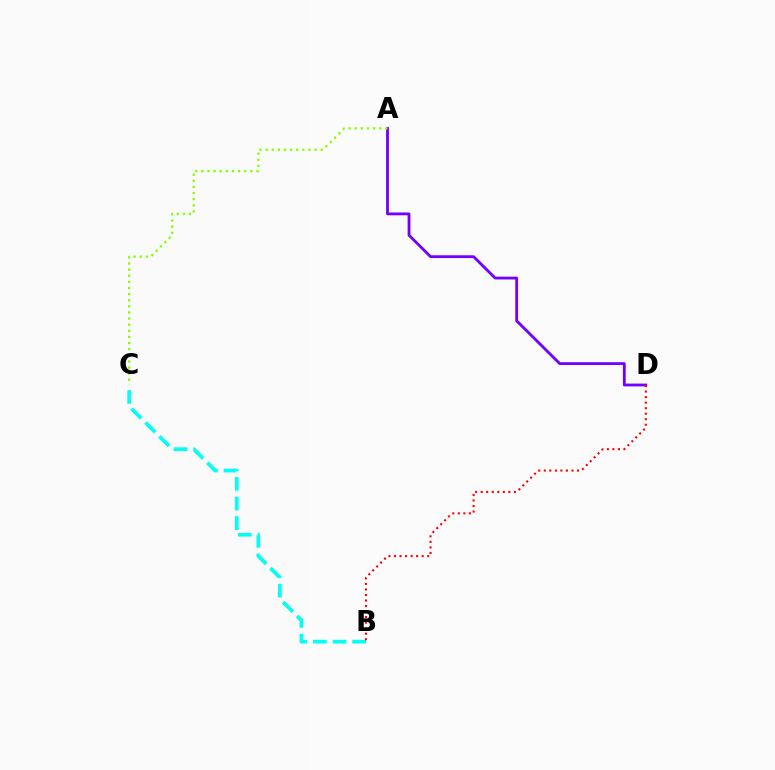{('B', 'C'): [{'color': '#00fff6', 'line_style': 'dashed', 'thickness': 2.66}], ('A', 'D'): [{'color': '#7200ff', 'line_style': 'solid', 'thickness': 2.03}], ('B', 'D'): [{'color': '#ff0000', 'line_style': 'dotted', 'thickness': 1.5}], ('A', 'C'): [{'color': '#84ff00', 'line_style': 'dotted', 'thickness': 1.66}]}